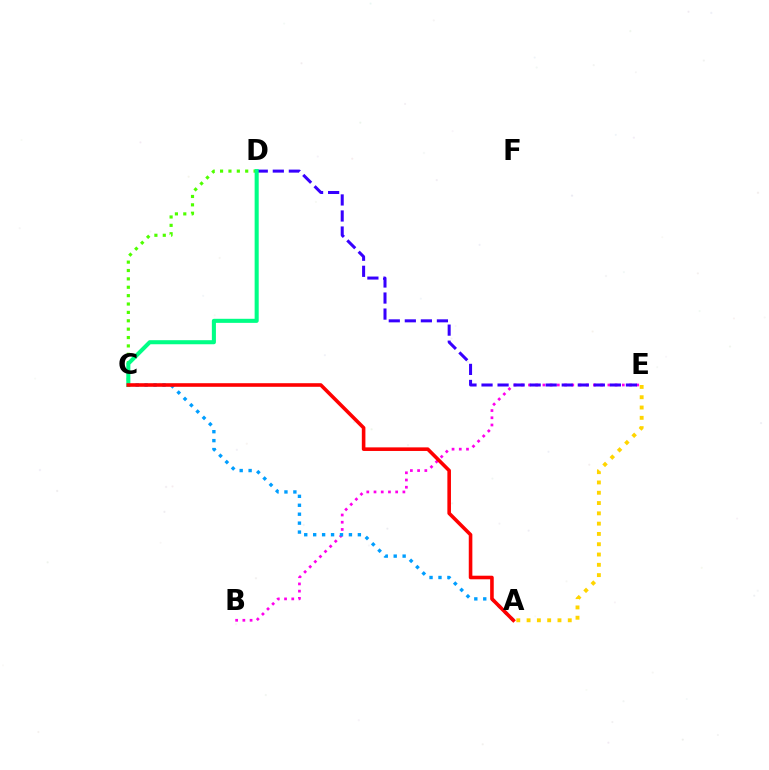{('B', 'E'): [{'color': '#ff00ed', 'line_style': 'dotted', 'thickness': 1.96}], ('C', 'D'): [{'color': '#4fff00', 'line_style': 'dotted', 'thickness': 2.28}, {'color': '#00ff86', 'line_style': 'solid', 'thickness': 2.93}], ('D', 'E'): [{'color': '#3700ff', 'line_style': 'dashed', 'thickness': 2.18}], ('A', 'E'): [{'color': '#ffd500', 'line_style': 'dotted', 'thickness': 2.8}], ('A', 'C'): [{'color': '#009eff', 'line_style': 'dotted', 'thickness': 2.43}, {'color': '#ff0000', 'line_style': 'solid', 'thickness': 2.58}]}